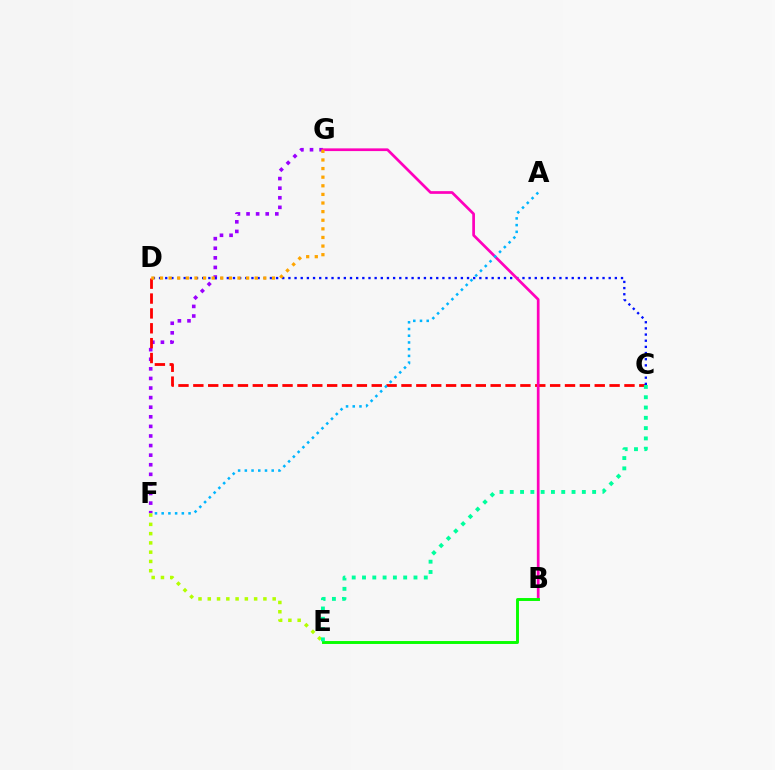{('F', 'G'): [{'color': '#9b00ff', 'line_style': 'dotted', 'thickness': 2.61}], ('E', 'F'): [{'color': '#b3ff00', 'line_style': 'dotted', 'thickness': 2.52}], ('C', 'D'): [{'color': '#ff0000', 'line_style': 'dashed', 'thickness': 2.02}, {'color': '#0010ff', 'line_style': 'dotted', 'thickness': 1.67}], ('B', 'G'): [{'color': '#ff00bd', 'line_style': 'solid', 'thickness': 1.95}], ('D', 'G'): [{'color': '#ffa500', 'line_style': 'dotted', 'thickness': 2.34}], ('B', 'E'): [{'color': '#08ff00', 'line_style': 'solid', 'thickness': 2.1}], ('A', 'F'): [{'color': '#00b5ff', 'line_style': 'dotted', 'thickness': 1.83}], ('C', 'E'): [{'color': '#00ff9d', 'line_style': 'dotted', 'thickness': 2.8}]}